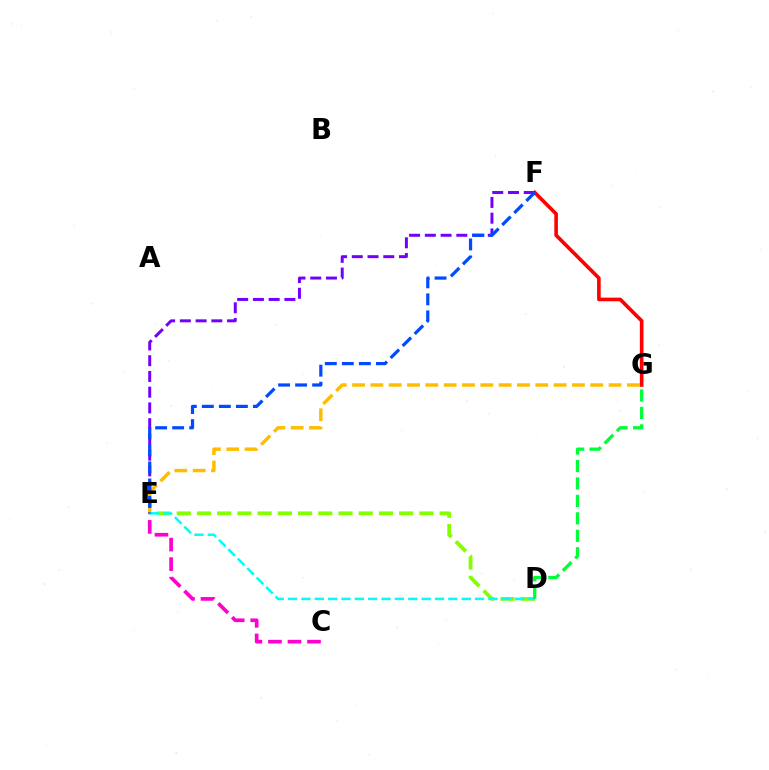{('C', 'E'): [{'color': '#ff00cf', 'line_style': 'dashed', 'thickness': 2.65}], ('D', 'E'): [{'color': '#84ff00', 'line_style': 'dashed', 'thickness': 2.75}, {'color': '#00fff6', 'line_style': 'dashed', 'thickness': 1.81}], ('E', 'G'): [{'color': '#ffbd00', 'line_style': 'dashed', 'thickness': 2.49}], ('F', 'G'): [{'color': '#ff0000', 'line_style': 'solid', 'thickness': 2.61}], ('E', 'F'): [{'color': '#7200ff', 'line_style': 'dashed', 'thickness': 2.14}, {'color': '#004bff', 'line_style': 'dashed', 'thickness': 2.31}], ('D', 'G'): [{'color': '#00ff39', 'line_style': 'dashed', 'thickness': 2.37}]}